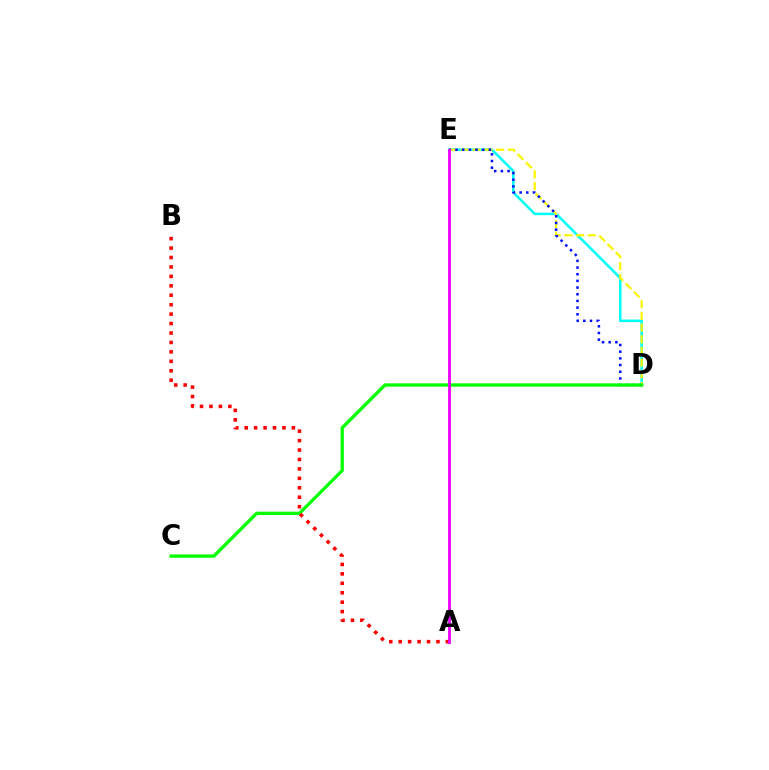{('D', 'E'): [{'color': '#00fff6', 'line_style': 'solid', 'thickness': 1.84}, {'color': '#fcf500', 'line_style': 'dashed', 'thickness': 1.59}, {'color': '#0010ff', 'line_style': 'dotted', 'thickness': 1.82}], ('C', 'D'): [{'color': '#08ff00', 'line_style': 'solid', 'thickness': 2.4}], ('A', 'B'): [{'color': '#ff0000', 'line_style': 'dotted', 'thickness': 2.56}], ('A', 'E'): [{'color': '#ee00ff', 'line_style': 'solid', 'thickness': 2.03}]}